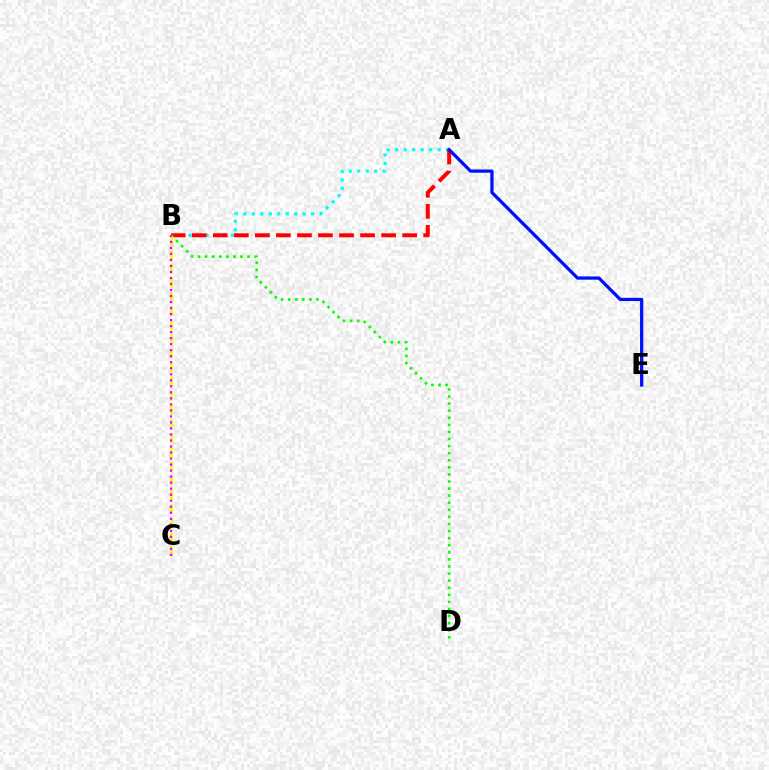{('A', 'B'): [{'color': '#00fff6', 'line_style': 'dotted', 'thickness': 2.3}, {'color': '#ff0000', 'line_style': 'dashed', 'thickness': 2.86}], ('B', 'D'): [{'color': '#08ff00', 'line_style': 'dotted', 'thickness': 1.92}], ('B', 'C'): [{'color': '#fcf500', 'line_style': 'dashed', 'thickness': 1.92}, {'color': '#ee00ff', 'line_style': 'dotted', 'thickness': 1.64}], ('A', 'E'): [{'color': '#0010ff', 'line_style': 'solid', 'thickness': 2.34}]}